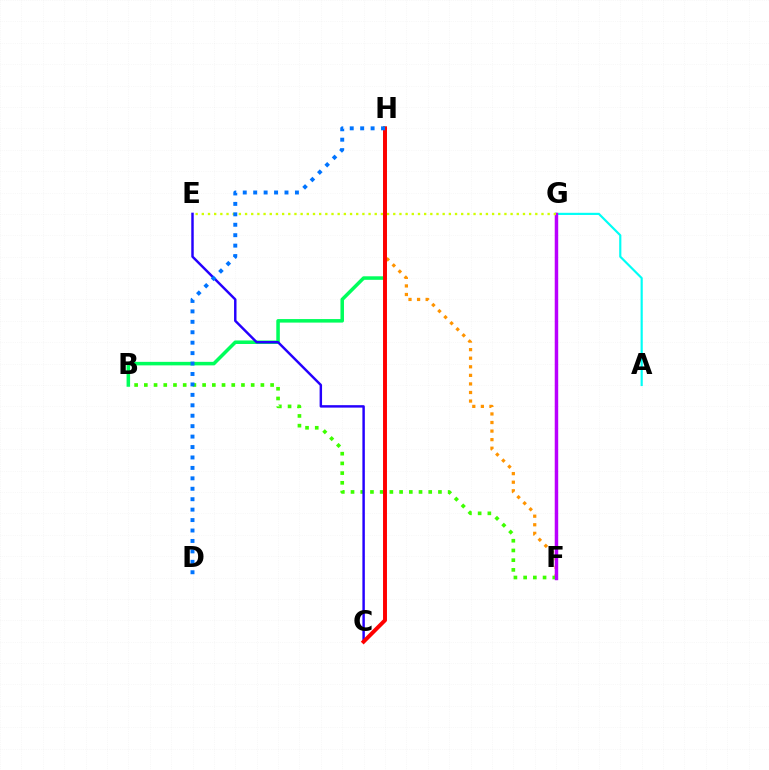{('F', 'G'): [{'color': '#ff00ac', 'line_style': 'solid', 'thickness': 1.56}, {'color': '#b900ff', 'line_style': 'solid', 'thickness': 2.46}], ('F', 'H'): [{'color': '#ff9400', 'line_style': 'dotted', 'thickness': 2.33}], ('B', 'F'): [{'color': '#3dff00', 'line_style': 'dotted', 'thickness': 2.64}], ('A', 'G'): [{'color': '#00fff6', 'line_style': 'solid', 'thickness': 1.56}], ('B', 'H'): [{'color': '#00ff5c', 'line_style': 'solid', 'thickness': 2.54}], ('E', 'G'): [{'color': '#d1ff00', 'line_style': 'dotted', 'thickness': 1.68}], ('C', 'E'): [{'color': '#2500ff', 'line_style': 'solid', 'thickness': 1.77}], ('C', 'H'): [{'color': '#ff0000', 'line_style': 'solid', 'thickness': 2.84}], ('D', 'H'): [{'color': '#0074ff', 'line_style': 'dotted', 'thickness': 2.84}]}